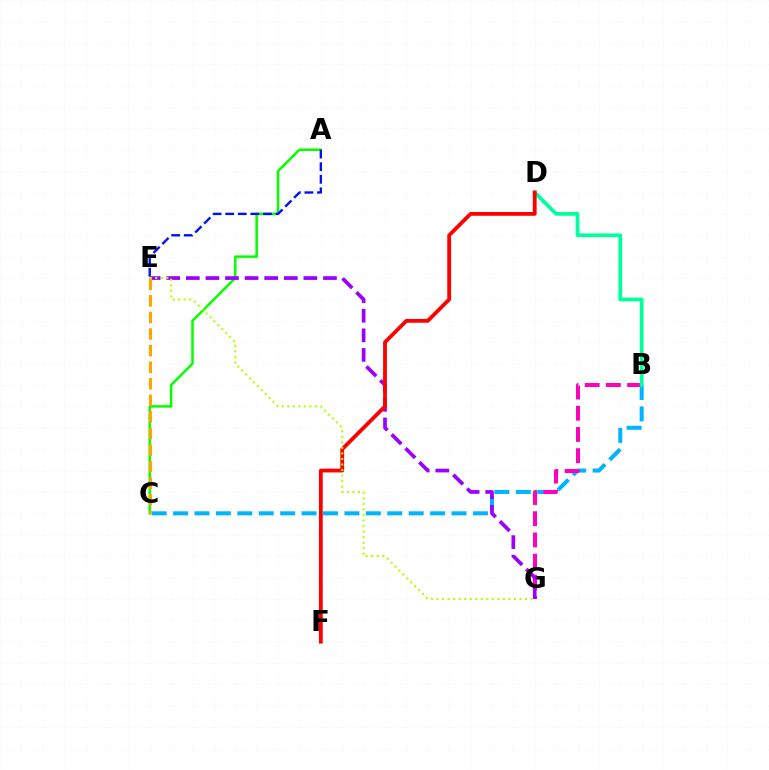{('A', 'C'): [{'color': '#08ff00', 'line_style': 'solid', 'thickness': 1.82}], ('B', 'C'): [{'color': '#00b5ff', 'line_style': 'dashed', 'thickness': 2.91}], ('B', 'G'): [{'color': '#ff00bd', 'line_style': 'dashed', 'thickness': 2.88}], ('A', 'E'): [{'color': '#0010ff', 'line_style': 'dashed', 'thickness': 1.71}], ('B', 'D'): [{'color': '#00ff9d', 'line_style': 'solid', 'thickness': 2.7}], ('E', 'G'): [{'color': '#9b00ff', 'line_style': 'dashed', 'thickness': 2.66}, {'color': '#b3ff00', 'line_style': 'dotted', 'thickness': 1.5}], ('D', 'F'): [{'color': '#ff0000', 'line_style': 'solid', 'thickness': 2.73}], ('C', 'E'): [{'color': '#ffa500', 'line_style': 'dashed', 'thickness': 2.25}]}